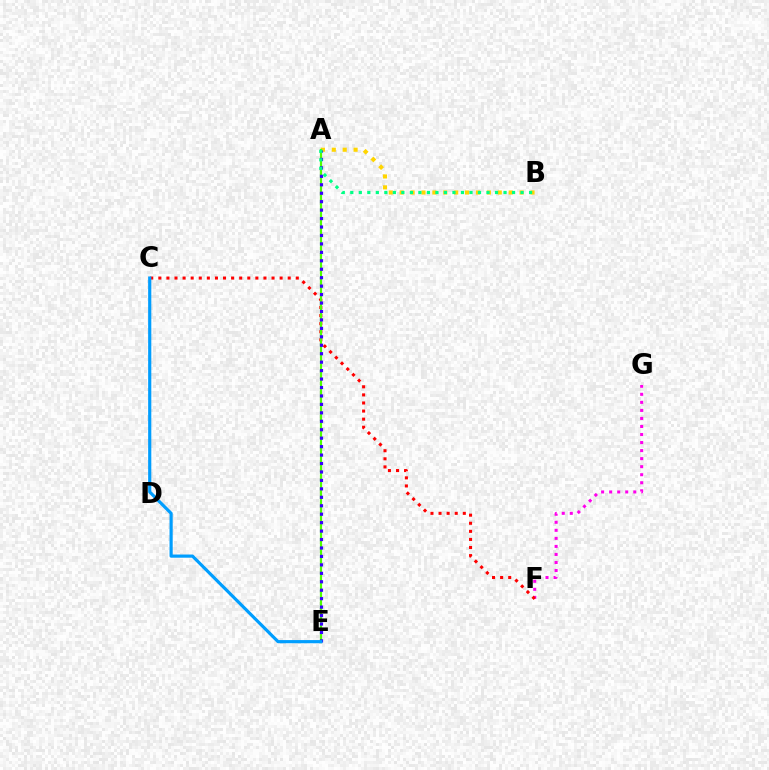{('A', 'B'): [{'color': '#ffd500', 'line_style': 'dotted', 'thickness': 2.96}, {'color': '#00ff86', 'line_style': 'dotted', 'thickness': 2.31}], ('F', 'G'): [{'color': '#ff00ed', 'line_style': 'dotted', 'thickness': 2.18}], ('C', 'F'): [{'color': '#ff0000', 'line_style': 'dotted', 'thickness': 2.2}], ('A', 'E'): [{'color': '#4fff00', 'line_style': 'solid', 'thickness': 1.57}, {'color': '#3700ff', 'line_style': 'dotted', 'thickness': 2.29}], ('C', 'E'): [{'color': '#009eff', 'line_style': 'solid', 'thickness': 2.29}]}